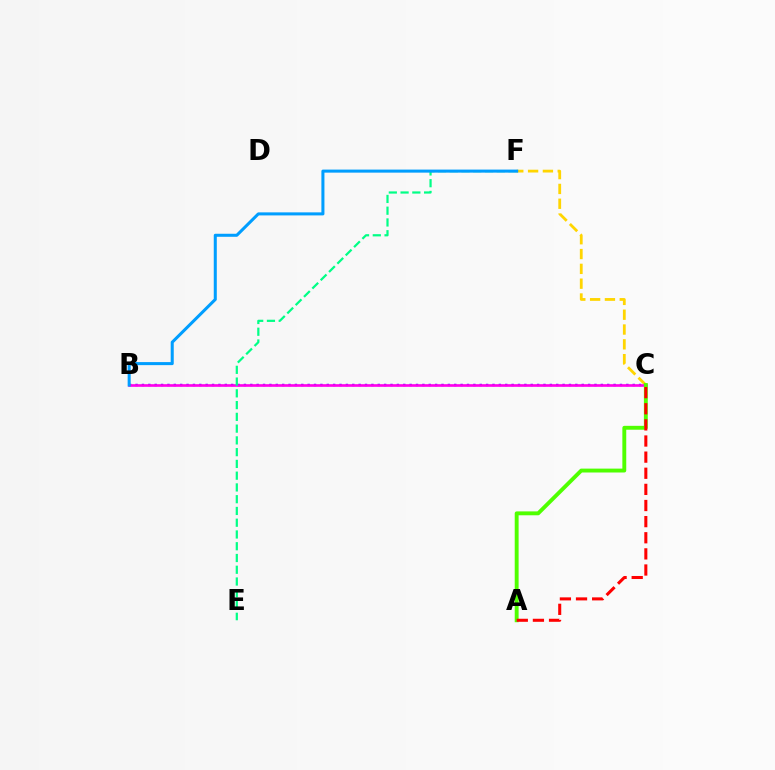{('B', 'C'): [{'color': '#3700ff', 'line_style': 'dotted', 'thickness': 1.73}, {'color': '#ff00ed', 'line_style': 'solid', 'thickness': 1.91}], ('C', 'F'): [{'color': '#ffd500', 'line_style': 'dashed', 'thickness': 2.01}], ('E', 'F'): [{'color': '#00ff86', 'line_style': 'dashed', 'thickness': 1.6}], ('B', 'F'): [{'color': '#009eff', 'line_style': 'solid', 'thickness': 2.19}], ('A', 'C'): [{'color': '#4fff00', 'line_style': 'solid', 'thickness': 2.8}, {'color': '#ff0000', 'line_style': 'dashed', 'thickness': 2.19}]}